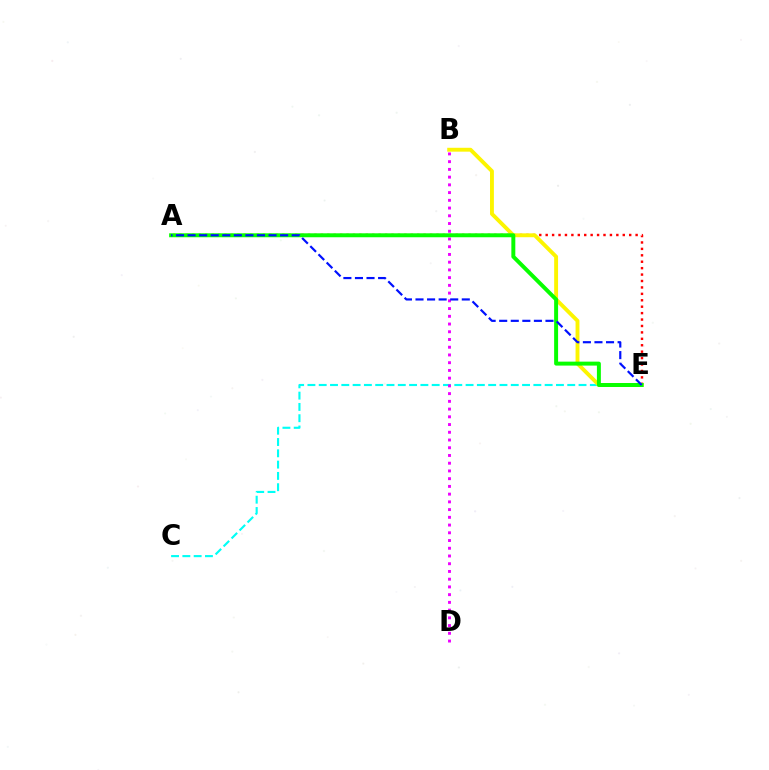{('A', 'E'): [{'color': '#ff0000', 'line_style': 'dotted', 'thickness': 1.75}, {'color': '#08ff00', 'line_style': 'solid', 'thickness': 2.85}, {'color': '#0010ff', 'line_style': 'dashed', 'thickness': 1.57}], ('C', 'E'): [{'color': '#00fff6', 'line_style': 'dashed', 'thickness': 1.53}], ('B', 'D'): [{'color': '#ee00ff', 'line_style': 'dotted', 'thickness': 2.1}], ('B', 'E'): [{'color': '#fcf500', 'line_style': 'solid', 'thickness': 2.79}]}